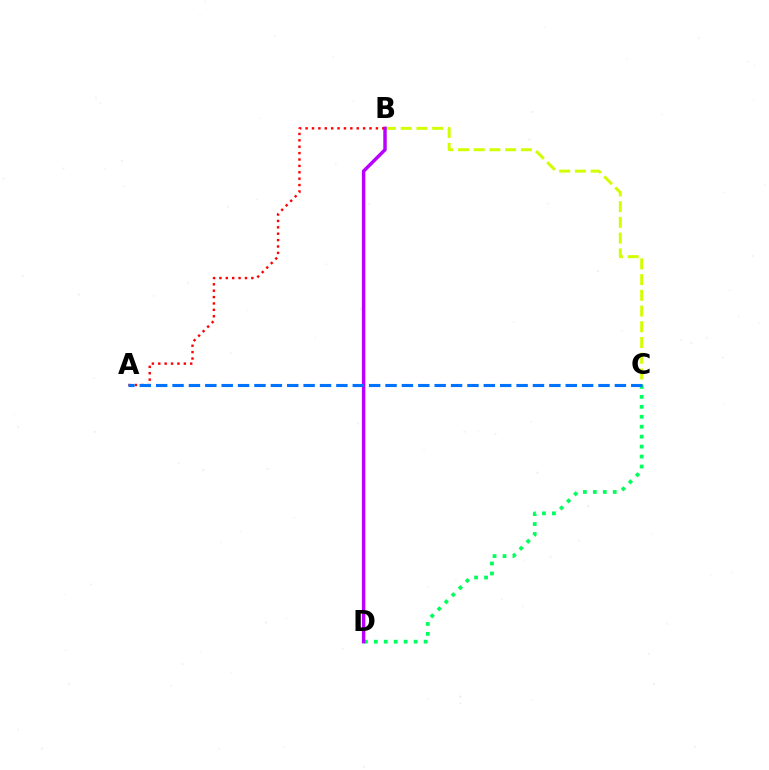{('B', 'C'): [{'color': '#d1ff00', 'line_style': 'dashed', 'thickness': 2.14}], ('A', 'B'): [{'color': '#ff0000', 'line_style': 'dotted', 'thickness': 1.74}], ('C', 'D'): [{'color': '#00ff5c', 'line_style': 'dotted', 'thickness': 2.71}], ('B', 'D'): [{'color': '#b900ff', 'line_style': 'solid', 'thickness': 2.47}], ('A', 'C'): [{'color': '#0074ff', 'line_style': 'dashed', 'thickness': 2.23}]}